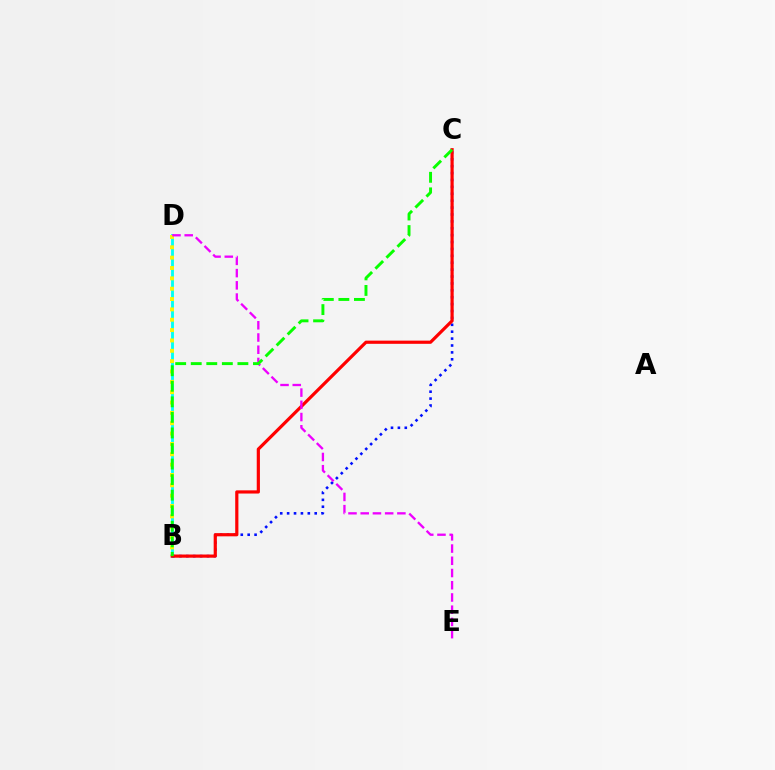{('B', 'D'): [{'color': '#00fff6', 'line_style': 'solid', 'thickness': 2.06}, {'color': '#fcf500', 'line_style': 'dotted', 'thickness': 2.81}], ('B', 'C'): [{'color': '#0010ff', 'line_style': 'dotted', 'thickness': 1.87}, {'color': '#ff0000', 'line_style': 'solid', 'thickness': 2.3}, {'color': '#08ff00', 'line_style': 'dashed', 'thickness': 2.11}], ('D', 'E'): [{'color': '#ee00ff', 'line_style': 'dashed', 'thickness': 1.66}]}